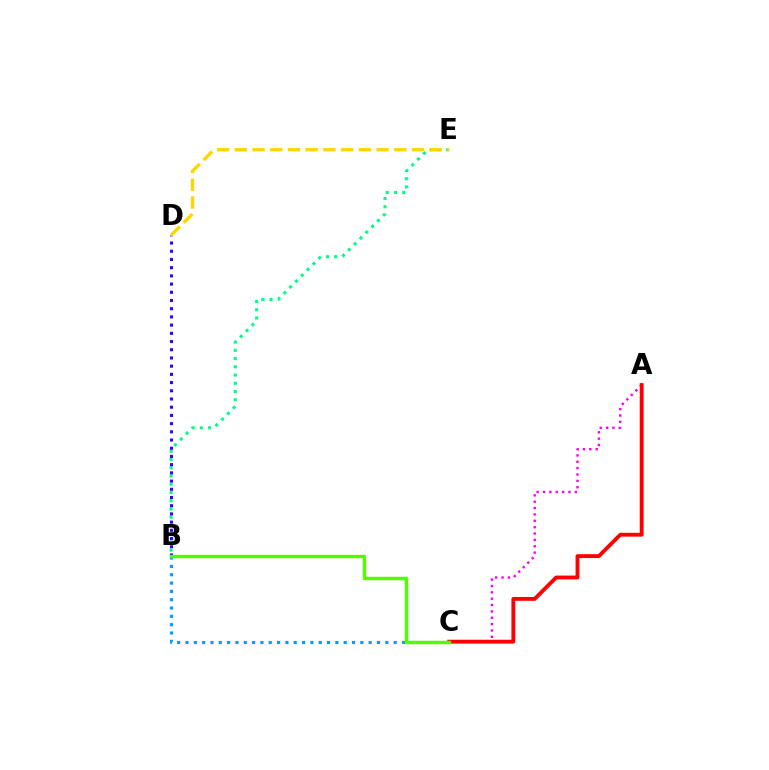{('B', 'E'): [{'color': '#00ff86', 'line_style': 'dotted', 'thickness': 2.24}], ('A', 'C'): [{'color': '#ff00ed', 'line_style': 'dotted', 'thickness': 1.73}, {'color': '#ff0000', 'line_style': 'solid', 'thickness': 2.77}], ('B', 'C'): [{'color': '#009eff', 'line_style': 'dotted', 'thickness': 2.26}, {'color': '#4fff00', 'line_style': 'solid', 'thickness': 2.48}], ('B', 'D'): [{'color': '#3700ff', 'line_style': 'dotted', 'thickness': 2.23}], ('D', 'E'): [{'color': '#ffd500', 'line_style': 'dashed', 'thickness': 2.41}]}